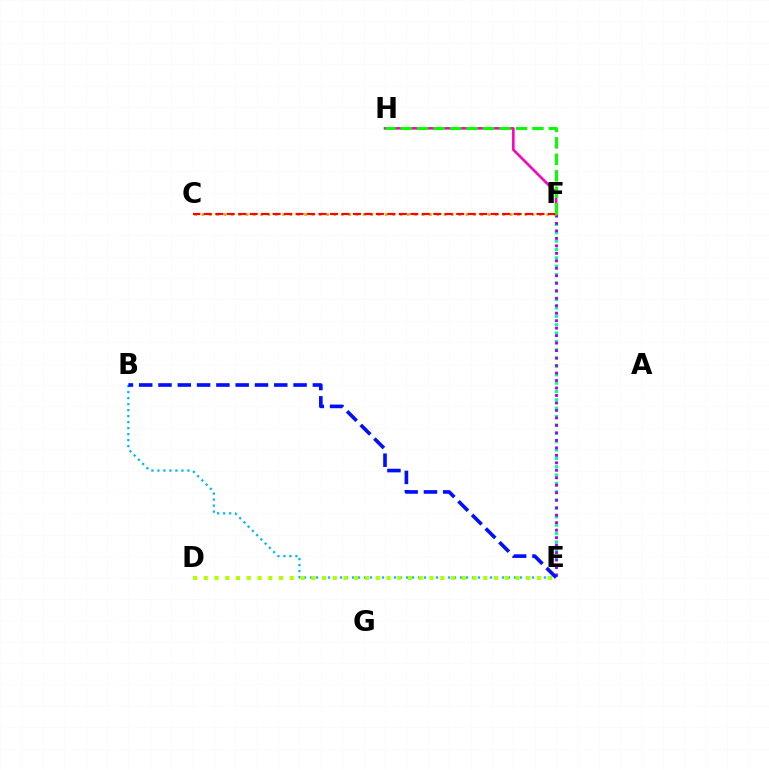{('F', 'H'): [{'color': '#ff00bd', 'line_style': 'solid', 'thickness': 1.86}, {'color': '#08ff00', 'line_style': 'dashed', 'thickness': 2.24}], ('B', 'E'): [{'color': '#00b5ff', 'line_style': 'dotted', 'thickness': 1.63}, {'color': '#0010ff', 'line_style': 'dashed', 'thickness': 2.62}], ('E', 'F'): [{'color': '#00ff9d', 'line_style': 'dotted', 'thickness': 2.27}, {'color': '#9b00ff', 'line_style': 'dotted', 'thickness': 2.03}], ('D', 'E'): [{'color': '#b3ff00', 'line_style': 'dotted', 'thickness': 2.92}], ('C', 'F'): [{'color': '#ffa500', 'line_style': 'dotted', 'thickness': 1.99}, {'color': '#ff0000', 'line_style': 'dashed', 'thickness': 1.56}]}